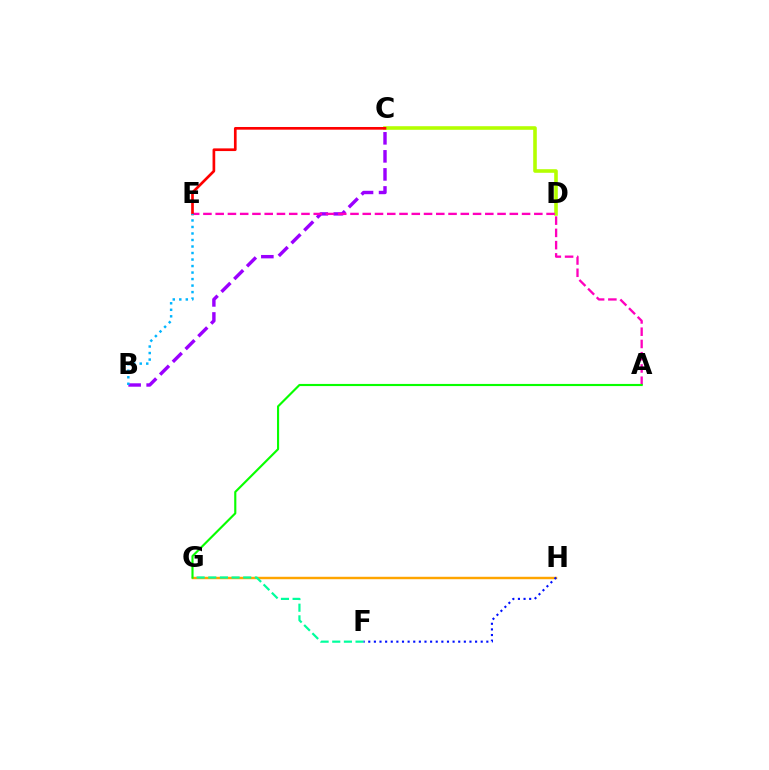{('G', 'H'): [{'color': '#ffa500', 'line_style': 'solid', 'thickness': 1.75}], ('B', 'C'): [{'color': '#9b00ff', 'line_style': 'dashed', 'thickness': 2.45}], ('C', 'D'): [{'color': '#b3ff00', 'line_style': 'solid', 'thickness': 2.58}], ('F', 'G'): [{'color': '#00ff9d', 'line_style': 'dashed', 'thickness': 1.58}], ('F', 'H'): [{'color': '#0010ff', 'line_style': 'dotted', 'thickness': 1.53}], ('A', 'E'): [{'color': '#ff00bd', 'line_style': 'dashed', 'thickness': 1.66}], ('C', 'E'): [{'color': '#ff0000', 'line_style': 'solid', 'thickness': 1.93}], ('B', 'E'): [{'color': '#00b5ff', 'line_style': 'dotted', 'thickness': 1.77}], ('A', 'G'): [{'color': '#08ff00', 'line_style': 'solid', 'thickness': 1.54}]}